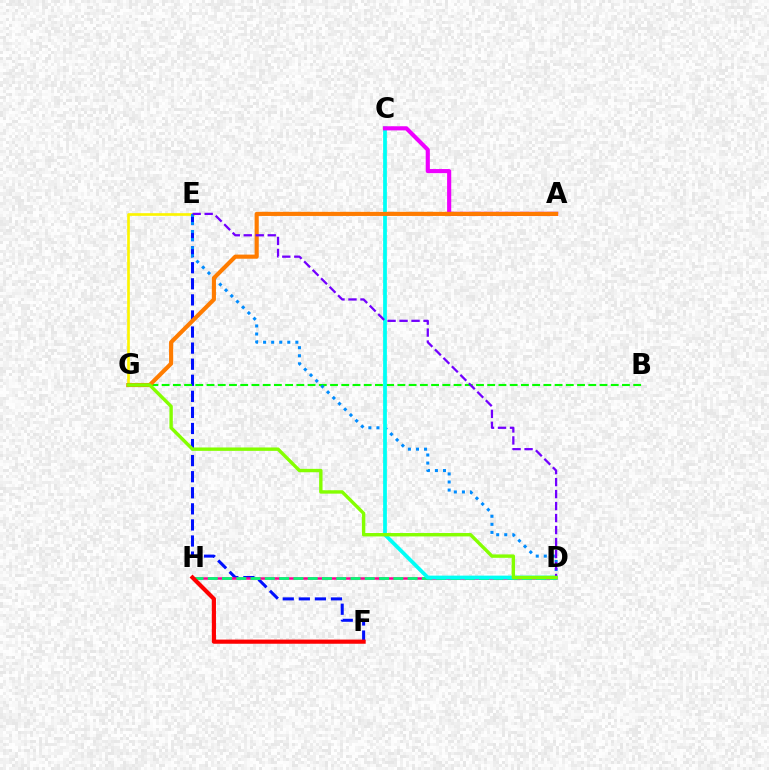{('E', 'F'): [{'color': '#0010ff', 'line_style': 'dashed', 'thickness': 2.18}], ('B', 'G'): [{'color': '#08ff00', 'line_style': 'dashed', 'thickness': 1.53}], ('D', 'H'): [{'color': '#ff0094', 'line_style': 'solid', 'thickness': 1.81}, {'color': '#00ff74', 'line_style': 'dashed', 'thickness': 1.94}], ('E', 'G'): [{'color': '#fcf500', 'line_style': 'solid', 'thickness': 1.92}], ('D', 'E'): [{'color': '#008cff', 'line_style': 'dotted', 'thickness': 2.19}, {'color': '#7200ff', 'line_style': 'dashed', 'thickness': 1.63}], ('C', 'D'): [{'color': '#00fff6', 'line_style': 'solid', 'thickness': 2.7}], ('A', 'C'): [{'color': '#ee00ff', 'line_style': 'solid', 'thickness': 2.97}], ('A', 'G'): [{'color': '#ff7c00', 'line_style': 'solid', 'thickness': 2.97}], ('F', 'H'): [{'color': '#ff0000', 'line_style': 'solid', 'thickness': 2.99}], ('D', 'G'): [{'color': '#84ff00', 'line_style': 'solid', 'thickness': 2.44}]}